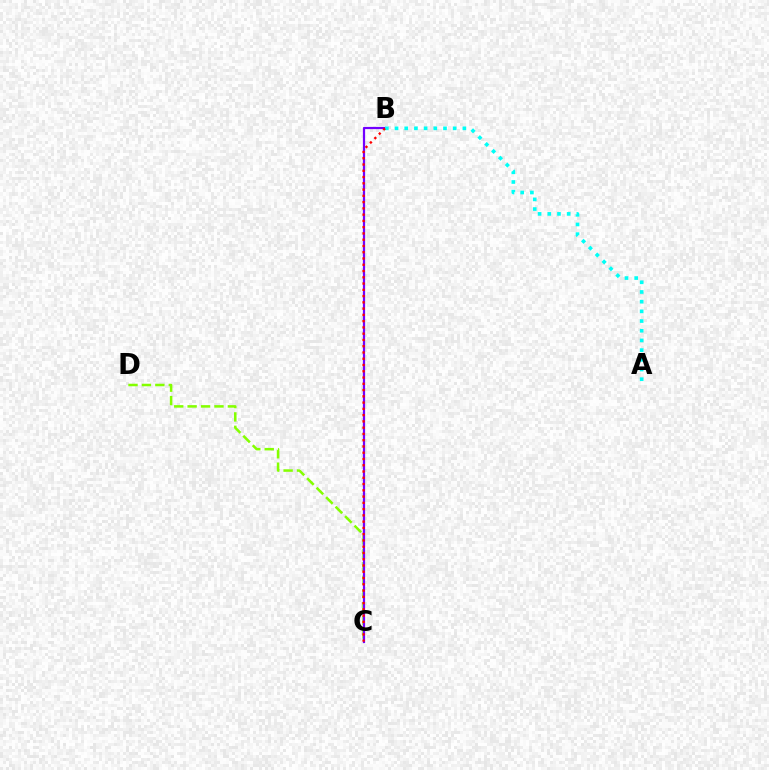{('C', 'D'): [{'color': '#84ff00', 'line_style': 'dashed', 'thickness': 1.82}], ('B', 'C'): [{'color': '#7200ff', 'line_style': 'solid', 'thickness': 1.6}, {'color': '#ff0000', 'line_style': 'dotted', 'thickness': 1.7}], ('A', 'B'): [{'color': '#00fff6', 'line_style': 'dotted', 'thickness': 2.63}]}